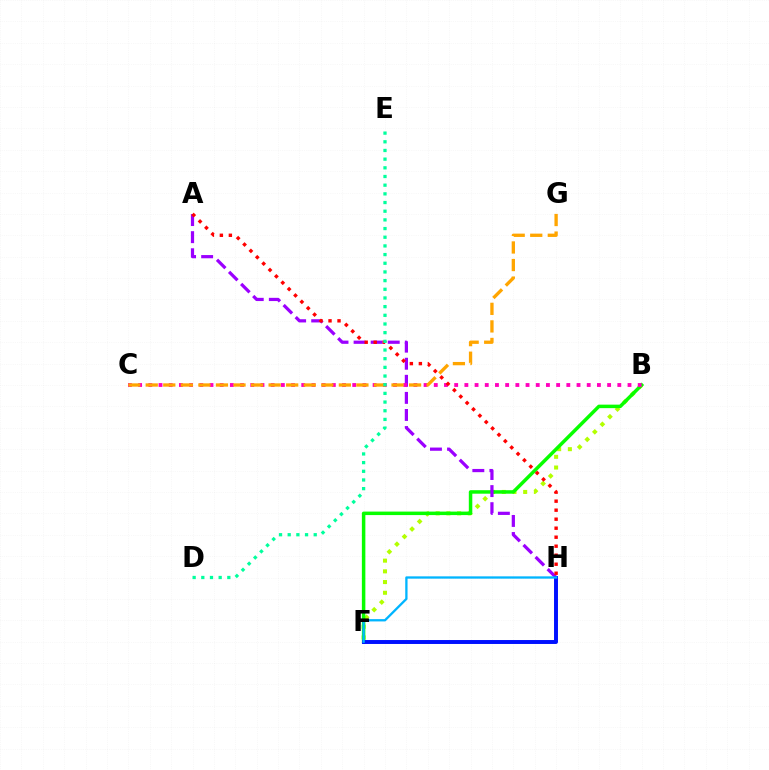{('B', 'F'): [{'color': '#b3ff00', 'line_style': 'dotted', 'thickness': 2.91}, {'color': '#08ff00', 'line_style': 'solid', 'thickness': 2.51}], ('A', 'H'): [{'color': '#9b00ff', 'line_style': 'dashed', 'thickness': 2.32}, {'color': '#ff0000', 'line_style': 'dotted', 'thickness': 2.45}], ('B', 'C'): [{'color': '#ff00bd', 'line_style': 'dotted', 'thickness': 2.77}], ('C', 'G'): [{'color': '#ffa500', 'line_style': 'dashed', 'thickness': 2.39}], ('F', 'H'): [{'color': '#0010ff', 'line_style': 'solid', 'thickness': 2.84}, {'color': '#00b5ff', 'line_style': 'solid', 'thickness': 1.66}], ('D', 'E'): [{'color': '#00ff9d', 'line_style': 'dotted', 'thickness': 2.36}]}